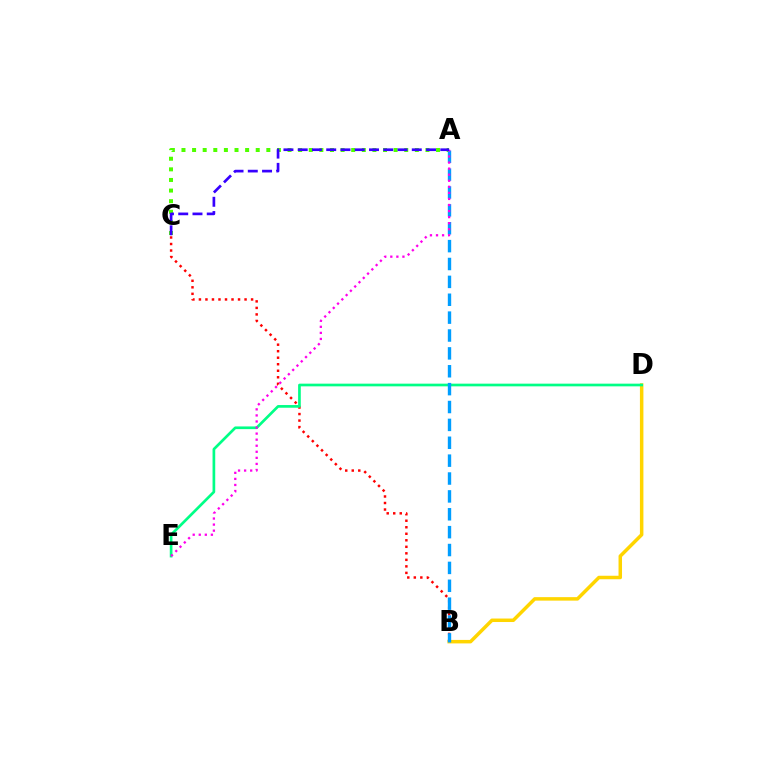{('B', 'D'): [{'color': '#ffd500', 'line_style': 'solid', 'thickness': 2.51}], ('A', 'C'): [{'color': '#4fff00', 'line_style': 'dotted', 'thickness': 2.88}, {'color': '#3700ff', 'line_style': 'dashed', 'thickness': 1.94}], ('B', 'C'): [{'color': '#ff0000', 'line_style': 'dotted', 'thickness': 1.77}], ('D', 'E'): [{'color': '#00ff86', 'line_style': 'solid', 'thickness': 1.93}], ('A', 'B'): [{'color': '#009eff', 'line_style': 'dashed', 'thickness': 2.43}], ('A', 'E'): [{'color': '#ff00ed', 'line_style': 'dotted', 'thickness': 1.65}]}